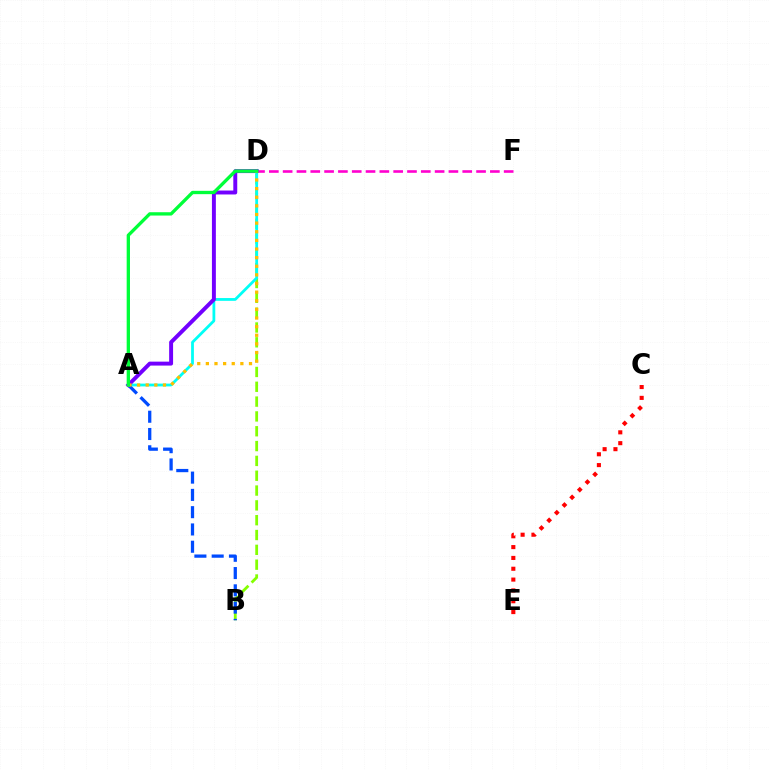{('B', 'D'): [{'color': '#84ff00', 'line_style': 'dashed', 'thickness': 2.01}], ('A', 'D'): [{'color': '#00fff6', 'line_style': 'solid', 'thickness': 2.01}, {'color': '#7200ff', 'line_style': 'solid', 'thickness': 2.83}, {'color': '#ffbd00', 'line_style': 'dotted', 'thickness': 2.34}, {'color': '#00ff39', 'line_style': 'solid', 'thickness': 2.39}], ('D', 'F'): [{'color': '#ff00cf', 'line_style': 'dashed', 'thickness': 1.88}], ('A', 'B'): [{'color': '#004bff', 'line_style': 'dashed', 'thickness': 2.35}], ('C', 'E'): [{'color': '#ff0000', 'line_style': 'dotted', 'thickness': 2.94}]}